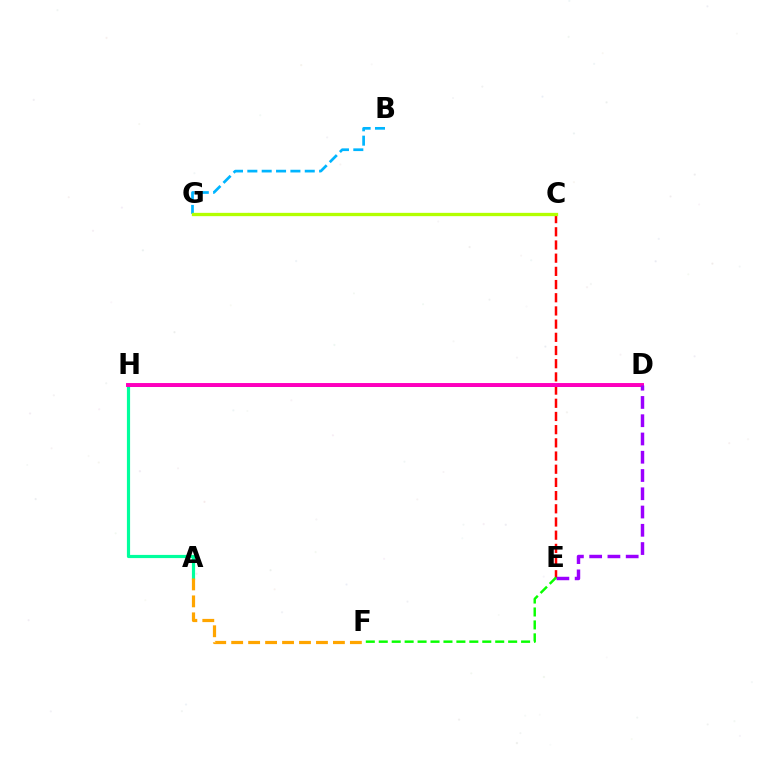{('A', 'H'): [{'color': '#00ff9d', 'line_style': 'solid', 'thickness': 2.29}], ('A', 'F'): [{'color': '#ffa500', 'line_style': 'dashed', 'thickness': 2.3}], ('D', 'H'): [{'color': '#0010ff', 'line_style': 'solid', 'thickness': 2.09}, {'color': '#ff00bd', 'line_style': 'solid', 'thickness': 2.83}], ('C', 'E'): [{'color': '#ff0000', 'line_style': 'dashed', 'thickness': 1.79}], ('D', 'E'): [{'color': '#9b00ff', 'line_style': 'dashed', 'thickness': 2.48}], ('E', 'F'): [{'color': '#08ff00', 'line_style': 'dashed', 'thickness': 1.76}], ('B', 'G'): [{'color': '#00b5ff', 'line_style': 'dashed', 'thickness': 1.95}], ('C', 'G'): [{'color': '#b3ff00', 'line_style': 'solid', 'thickness': 2.37}]}